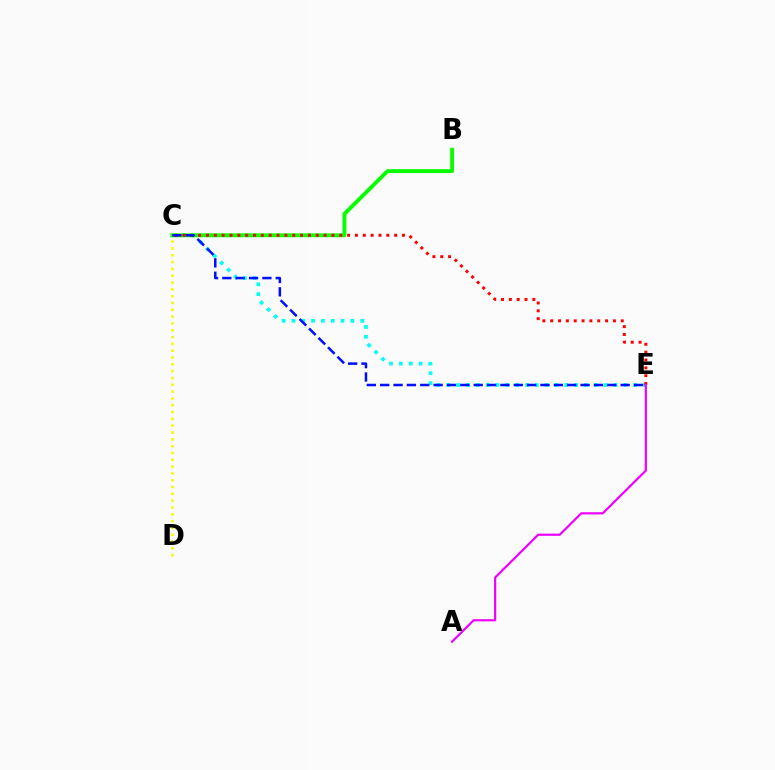{('C', 'E'): [{'color': '#00fff6', 'line_style': 'dotted', 'thickness': 2.67}, {'color': '#ff0000', 'line_style': 'dotted', 'thickness': 2.13}, {'color': '#0010ff', 'line_style': 'dashed', 'thickness': 1.81}], ('B', 'C'): [{'color': '#08ff00', 'line_style': 'solid', 'thickness': 2.8}], ('C', 'D'): [{'color': '#fcf500', 'line_style': 'dotted', 'thickness': 1.85}], ('A', 'E'): [{'color': '#ee00ff', 'line_style': 'solid', 'thickness': 1.58}]}